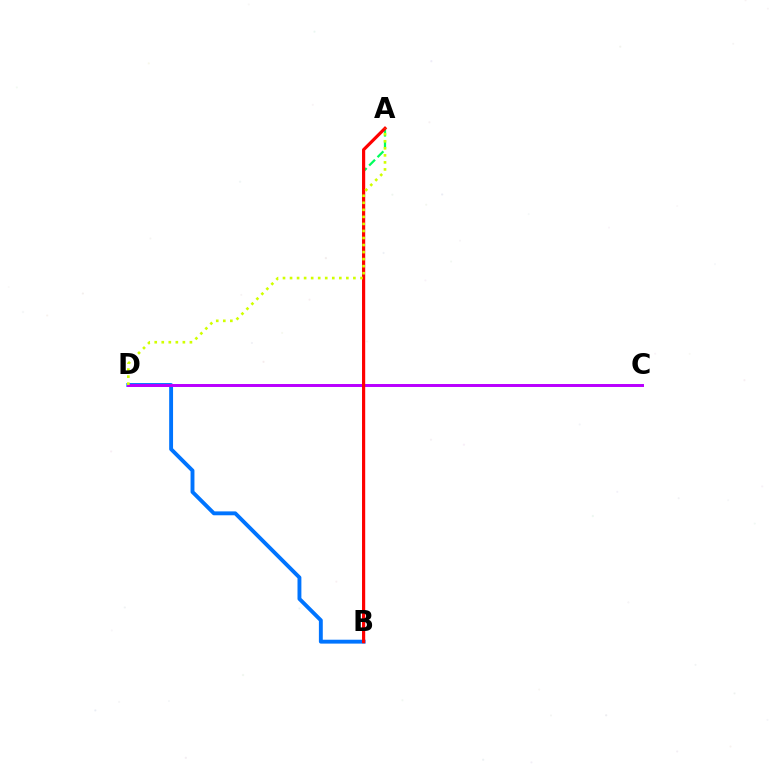{('B', 'D'): [{'color': '#0074ff', 'line_style': 'solid', 'thickness': 2.8}], ('C', 'D'): [{'color': '#b900ff', 'line_style': 'solid', 'thickness': 2.14}], ('A', 'B'): [{'color': '#00ff5c', 'line_style': 'dashed', 'thickness': 1.61}, {'color': '#ff0000', 'line_style': 'solid', 'thickness': 2.28}], ('A', 'D'): [{'color': '#d1ff00', 'line_style': 'dotted', 'thickness': 1.91}]}